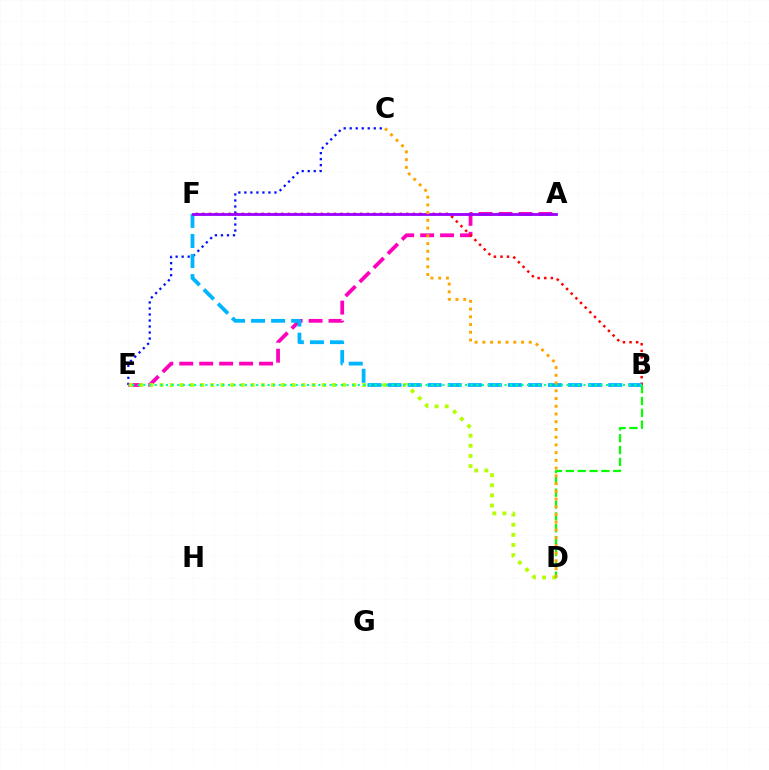{('C', 'E'): [{'color': '#0010ff', 'line_style': 'dotted', 'thickness': 1.64}], ('A', 'E'): [{'color': '#ff00bd', 'line_style': 'dashed', 'thickness': 2.71}], ('D', 'E'): [{'color': '#b3ff00', 'line_style': 'dotted', 'thickness': 2.76}], ('B', 'D'): [{'color': '#08ff00', 'line_style': 'dashed', 'thickness': 1.61}], ('B', 'F'): [{'color': '#ff0000', 'line_style': 'dotted', 'thickness': 1.79}, {'color': '#00b5ff', 'line_style': 'dashed', 'thickness': 2.73}], ('A', 'F'): [{'color': '#9b00ff', 'line_style': 'solid', 'thickness': 2.02}], ('B', 'E'): [{'color': '#00ff9d', 'line_style': 'dotted', 'thickness': 1.53}], ('C', 'D'): [{'color': '#ffa500', 'line_style': 'dotted', 'thickness': 2.1}]}